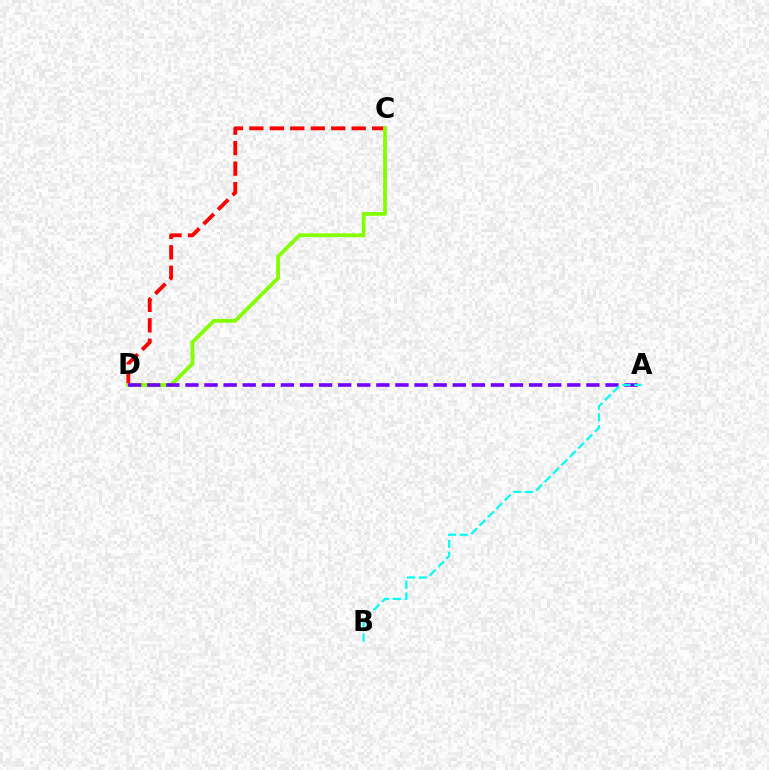{('C', 'D'): [{'color': '#ff0000', 'line_style': 'dashed', 'thickness': 2.78}, {'color': '#84ff00', 'line_style': 'solid', 'thickness': 2.74}], ('A', 'D'): [{'color': '#7200ff', 'line_style': 'dashed', 'thickness': 2.59}], ('A', 'B'): [{'color': '#00fff6', 'line_style': 'dashed', 'thickness': 1.61}]}